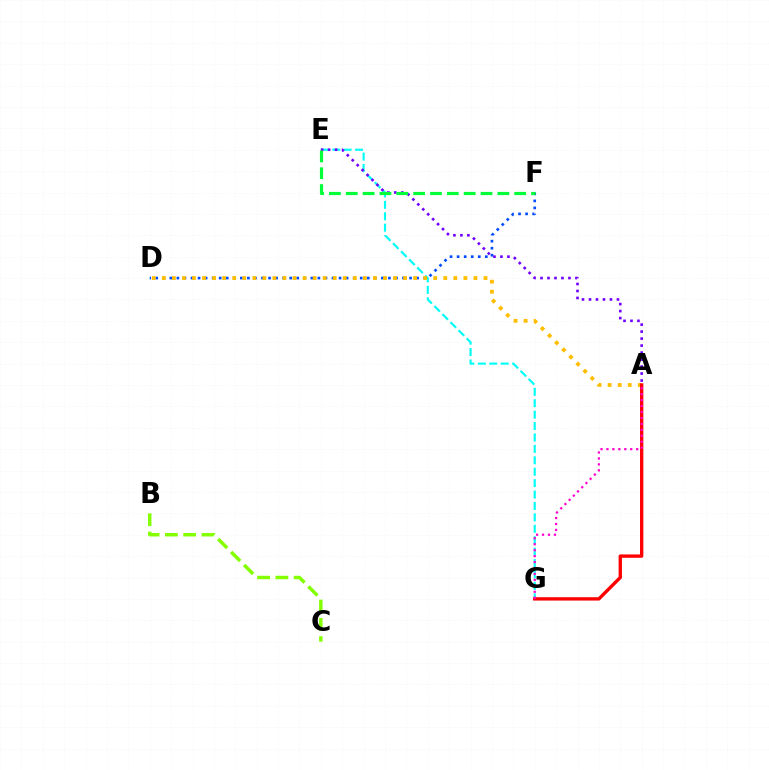{('D', 'F'): [{'color': '#004bff', 'line_style': 'dotted', 'thickness': 1.92}], ('E', 'G'): [{'color': '#00fff6', 'line_style': 'dashed', 'thickness': 1.55}], ('B', 'C'): [{'color': '#84ff00', 'line_style': 'dashed', 'thickness': 2.49}], ('A', 'E'): [{'color': '#7200ff', 'line_style': 'dotted', 'thickness': 1.9}], ('A', 'D'): [{'color': '#ffbd00', 'line_style': 'dotted', 'thickness': 2.73}], ('A', 'G'): [{'color': '#ff0000', 'line_style': 'solid', 'thickness': 2.41}, {'color': '#ff00cf', 'line_style': 'dotted', 'thickness': 1.62}], ('E', 'F'): [{'color': '#00ff39', 'line_style': 'dashed', 'thickness': 2.29}]}